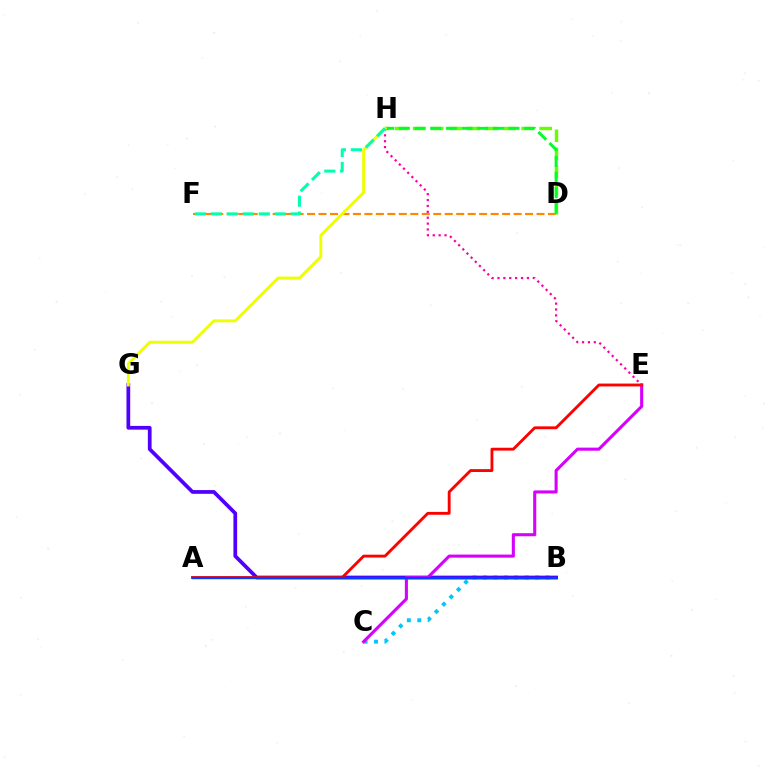{('B', 'C'): [{'color': '#00c7ff', 'line_style': 'dotted', 'thickness': 2.83}], ('B', 'G'): [{'color': '#4f00ff', 'line_style': 'solid', 'thickness': 2.69}], ('C', 'E'): [{'color': '#d600ff', 'line_style': 'solid', 'thickness': 2.22}], ('D', 'F'): [{'color': '#ff8800', 'line_style': 'dashed', 'thickness': 1.56}], ('A', 'E'): [{'color': '#ff0000', 'line_style': 'solid', 'thickness': 2.06}], ('D', 'H'): [{'color': '#66ff00', 'line_style': 'dashed', 'thickness': 2.46}, {'color': '#00ff27', 'line_style': 'dashed', 'thickness': 2.13}], ('A', 'B'): [{'color': '#003fff', 'line_style': 'solid', 'thickness': 1.7}], ('E', 'H'): [{'color': '#ff00a0', 'line_style': 'dotted', 'thickness': 1.6}], ('G', 'H'): [{'color': '#eeff00', 'line_style': 'solid', 'thickness': 2.09}], ('F', 'H'): [{'color': '#00ffaf', 'line_style': 'dashed', 'thickness': 2.17}]}